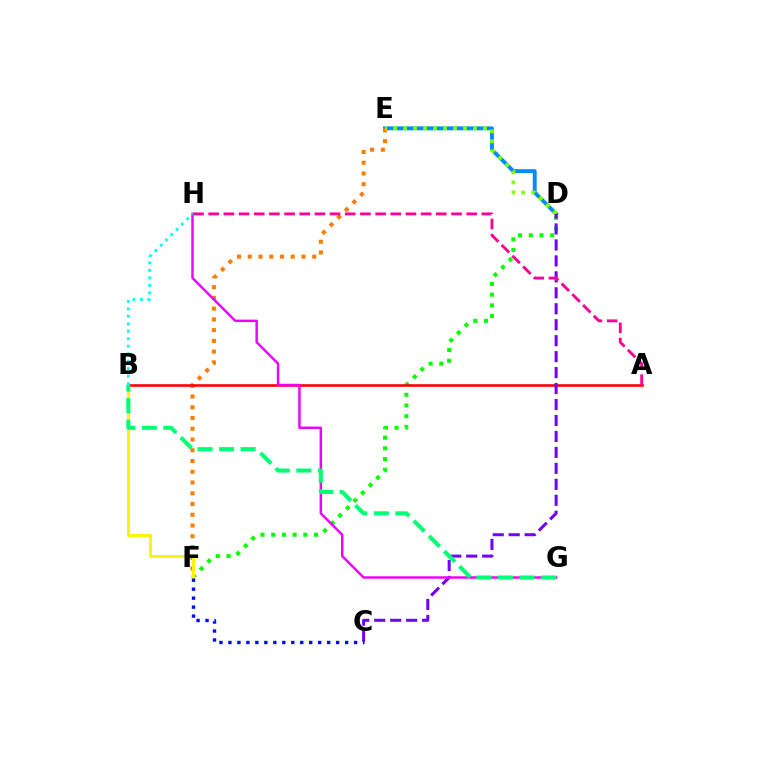{('D', 'E'): [{'color': '#008cff', 'line_style': 'solid', 'thickness': 2.81}, {'color': '#84ff00', 'line_style': 'dotted', 'thickness': 2.71}], ('E', 'F'): [{'color': '#ff7c00', 'line_style': 'dotted', 'thickness': 2.92}], ('D', 'F'): [{'color': '#08ff00', 'line_style': 'dotted', 'thickness': 2.91}], ('B', 'F'): [{'color': '#fcf500', 'line_style': 'solid', 'thickness': 2.12}], ('A', 'B'): [{'color': '#ff0000', 'line_style': 'solid', 'thickness': 1.88}], ('C', 'D'): [{'color': '#7200ff', 'line_style': 'dashed', 'thickness': 2.17}], ('G', 'H'): [{'color': '#ee00ff', 'line_style': 'solid', 'thickness': 1.77}], ('B', 'H'): [{'color': '#00fff6', 'line_style': 'dotted', 'thickness': 2.03}], ('C', 'F'): [{'color': '#0010ff', 'line_style': 'dotted', 'thickness': 2.44}], ('B', 'G'): [{'color': '#00ff74', 'line_style': 'dashed', 'thickness': 2.93}], ('A', 'H'): [{'color': '#ff0094', 'line_style': 'dashed', 'thickness': 2.06}]}